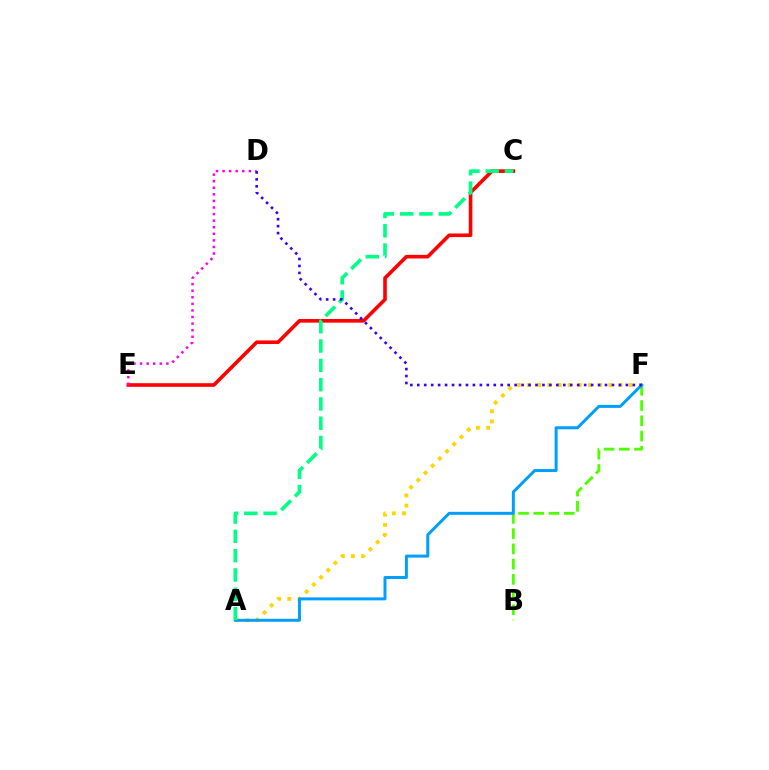{('C', 'E'): [{'color': '#ff0000', 'line_style': 'solid', 'thickness': 2.6}], ('B', 'F'): [{'color': '#4fff00', 'line_style': 'dashed', 'thickness': 2.07}], ('A', 'F'): [{'color': '#ffd500', 'line_style': 'dotted', 'thickness': 2.76}, {'color': '#009eff', 'line_style': 'solid', 'thickness': 2.14}], ('D', 'E'): [{'color': '#ff00ed', 'line_style': 'dotted', 'thickness': 1.79}], ('A', 'C'): [{'color': '#00ff86', 'line_style': 'dashed', 'thickness': 2.62}], ('D', 'F'): [{'color': '#3700ff', 'line_style': 'dotted', 'thickness': 1.89}]}